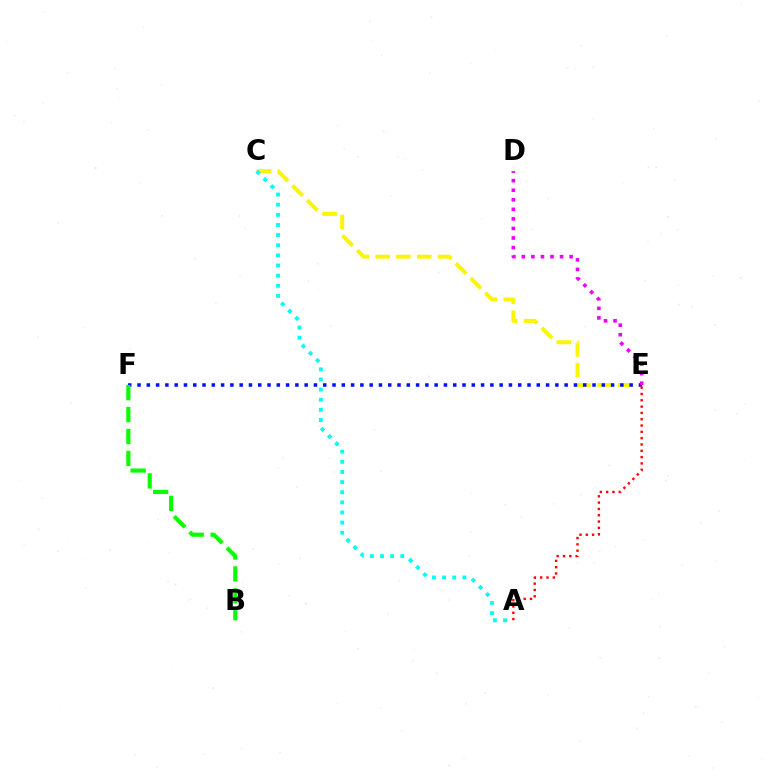{('C', 'E'): [{'color': '#fcf500', 'line_style': 'dashed', 'thickness': 2.83}], ('E', 'F'): [{'color': '#0010ff', 'line_style': 'dotted', 'thickness': 2.52}], ('A', 'C'): [{'color': '#00fff6', 'line_style': 'dotted', 'thickness': 2.75}], ('B', 'F'): [{'color': '#08ff00', 'line_style': 'dashed', 'thickness': 2.98}], ('A', 'E'): [{'color': '#ff0000', 'line_style': 'dotted', 'thickness': 1.72}], ('D', 'E'): [{'color': '#ee00ff', 'line_style': 'dotted', 'thickness': 2.6}]}